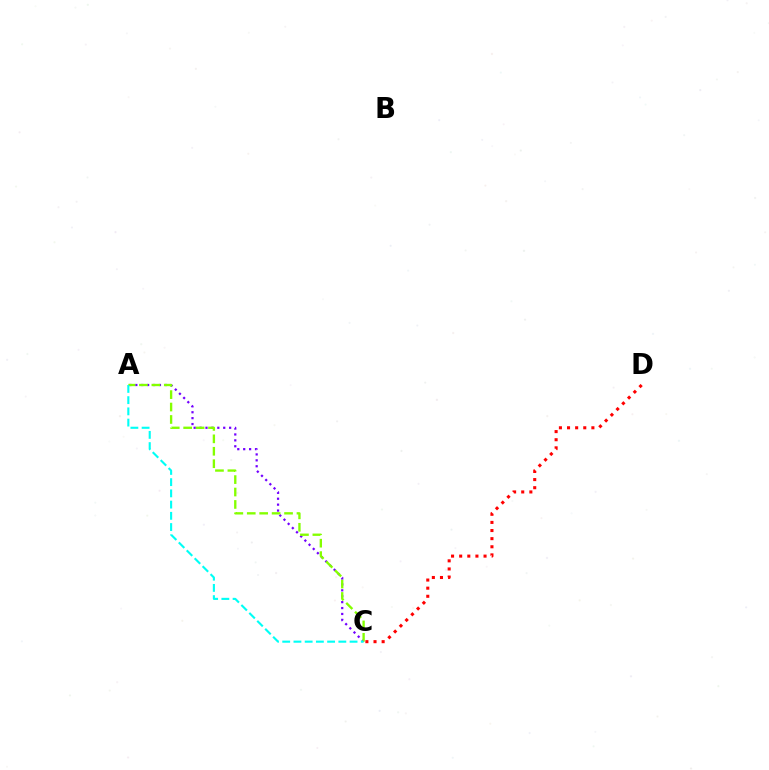{('A', 'C'): [{'color': '#7200ff', 'line_style': 'dotted', 'thickness': 1.61}, {'color': '#84ff00', 'line_style': 'dashed', 'thickness': 1.69}, {'color': '#00fff6', 'line_style': 'dashed', 'thickness': 1.52}], ('C', 'D'): [{'color': '#ff0000', 'line_style': 'dotted', 'thickness': 2.21}]}